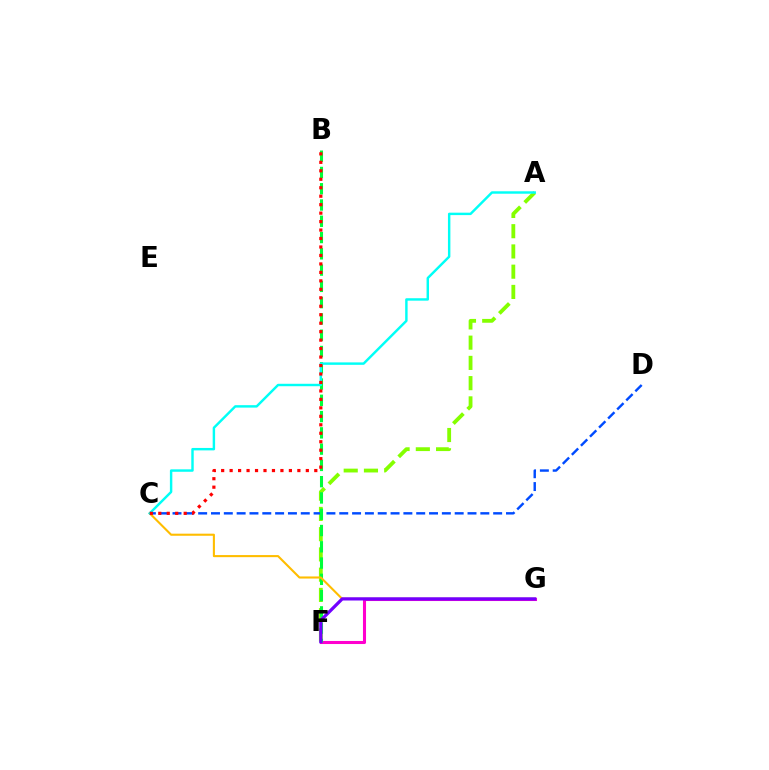{('A', 'F'): [{'color': '#84ff00', 'line_style': 'dashed', 'thickness': 2.75}], ('C', 'D'): [{'color': '#004bff', 'line_style': 'dashed', 'thickness': 1.74}], ('F', 'G'): [{'color': '#ff00cf', 'line_style': 'solid', 'thickness': 2.2}, {'color': '#7200ff', 'line_style': 'solid', 'thickness': 2.32}], ('B', 'F'): [{'color': '#00ff39', 'line_style': 'dashed', 'thickness': 2.21}], ('C', 'G'): [{'color': '#ffbd00', 'line_style': 'solid', 'thickness': 1.51}], ('A', 'C'): [{'color': '#00fff6', 'line_style': 'solid', 'thickness': 1.75}], ('B', 'C'): [{'color': '#ff0000', 'line_style': 'dotted', 'thickness': 2.3}]}